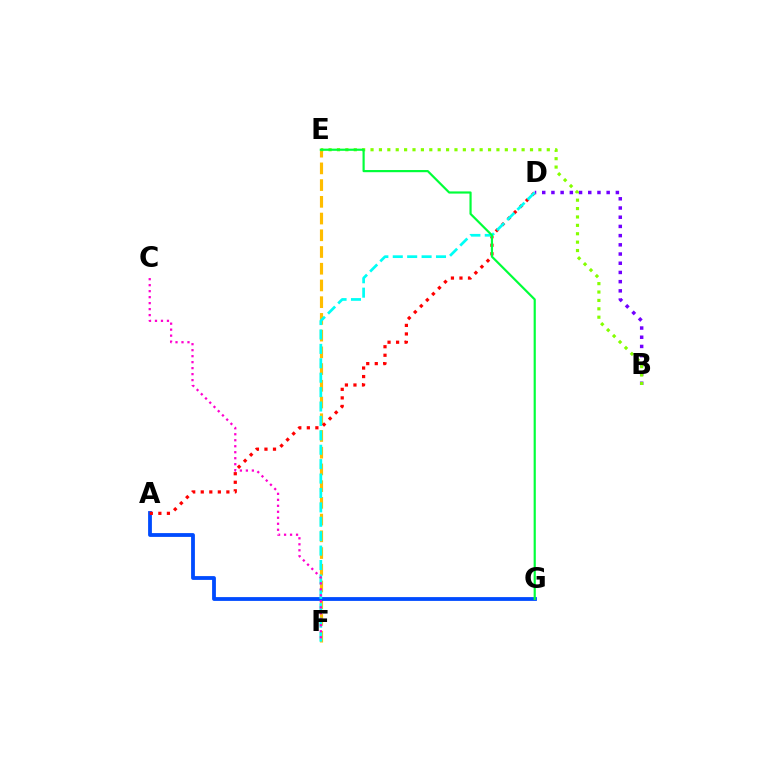{('E', 'F'): [{'color': '#ffbd00', 'line_style': 'dashed', 'thickness': 2.27}], ('B', 'D'): [{'color': '#7200ff', 'line_style': 'dotted', 'thickness': 2.5}], ('A', 'G'): [{'color': '#004bff', 'line_style': 'solid', 'thickness': 2.74}], ('A', 'D'): [{'color': '#ff0000', 'line_style': 'dotted', 'thickness': 2.32}], ('D', 'F'): [{'color': '#00fff6', 'line_style': 'dashed', 'thickness': 1.96}], ('B', 'E'): [{'color': '#84ff00', 'line_style': 'dotted', 'thickness': 2.28}], ('C', 'F'): [{'color': '#ff00cf', 'line_style': 'dotted', 'thickness': 1.63}], ('E', 'G'): [{'color': '#00ff39', 'line_style': 'solid', 'thickness': 1.57}]}